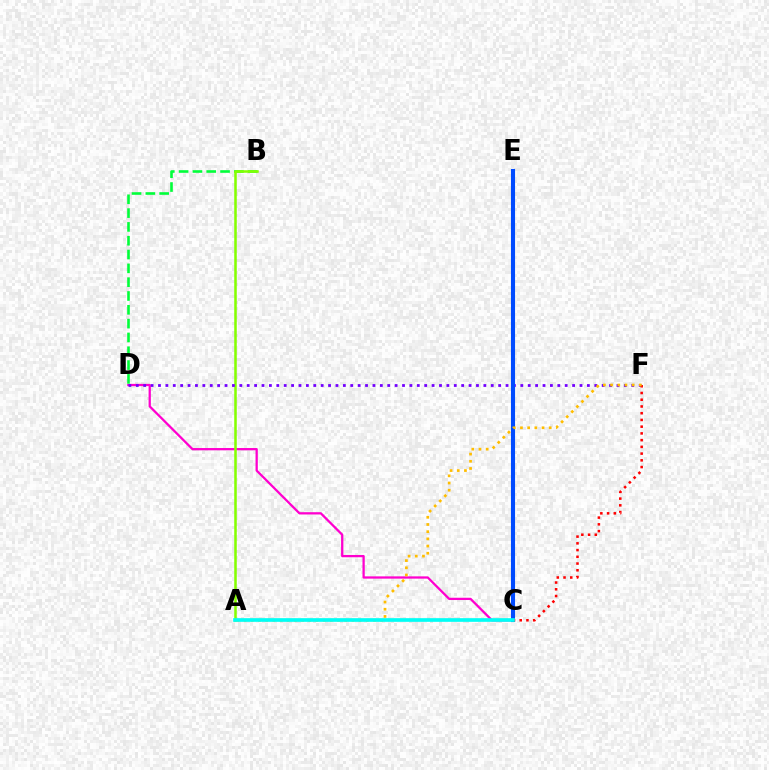{('C', 'D'): [{'color': '#ff00cf', 'line_style': 'solid', 'thickness': 1.64}], ('B', 'D'): [{'color': '#00ff39', 'line_style': 'dashed', 'thickness': 1.88}], ('A', 'B'): [{'color': '#84ff00', 'line_style': 'solid', 'thickness': 1.83}], ('D', 'F'): [{'color': '#7200ff', 'line_style': 'dotted', 'thickness': 2.01}], ('C', 'E'): [{'color': '#004bff', 'line_style': 'solid', 'thickness': 2.95}], ('C', 'F'): [{'color': '#ff0000', 'line_style': 'dotted', 'thickness': 1.83}], ('A', 'F'): [{'color': '#ffbd00', 'line_style': 'dotted', 'thickness': 1.95}], ('A', 'C'): [{'color': '#00fff6', 'line_style': 'solid', 'thickness': 2.64}]}